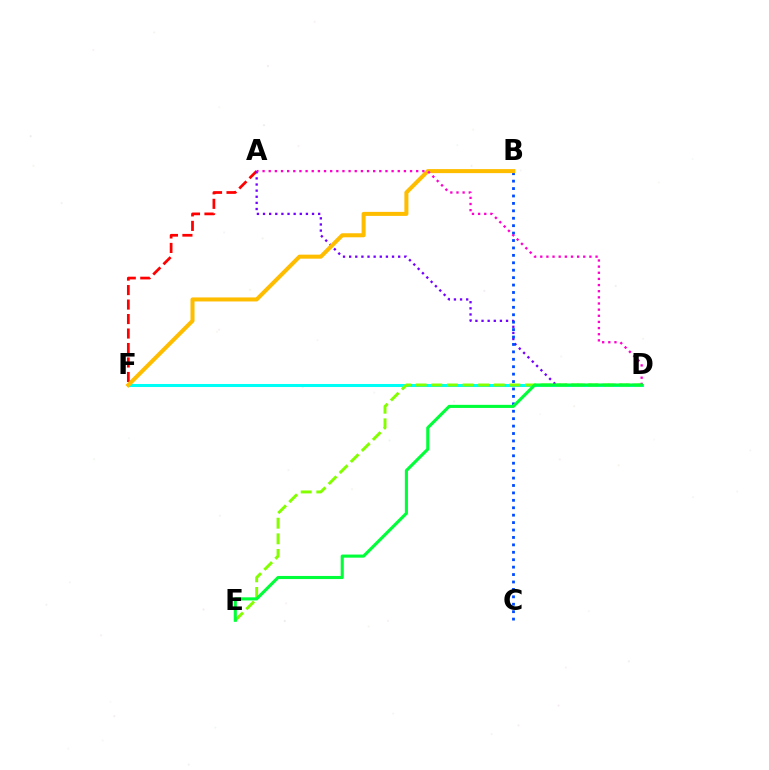{('A', 'F'): [{'color': '#ff0000', 'line_style': 'dashed', 'thickness': 1.97}], ('A', 'D'): [{'color': '#7200ff', 'line_style': 'dotted', 'thickness': 1.66}, {'color': '#ff00cf', 'line_style': 'dotted', 'thickness': 1.67}], ('B', 'C'): [{'color': '#004bff', 'line_style': 'dotted', 'thickness': 2.02}], ('D', 'F'): [{'color': '#00fff6', 'line_style': 'solid', 'thickness': 2.18}], ('D', 'E'): [{'color': '#84ff00', 'line_style': 'dashed', 'thickness': 2.12}, {'color': '#00ff39', 'line_style': 'solid', 'thickness': 2.23}], ('B', 'F'): [{'color': '#ffbd00', 'line_style': 'solid', 'thickness': 2.9}]}